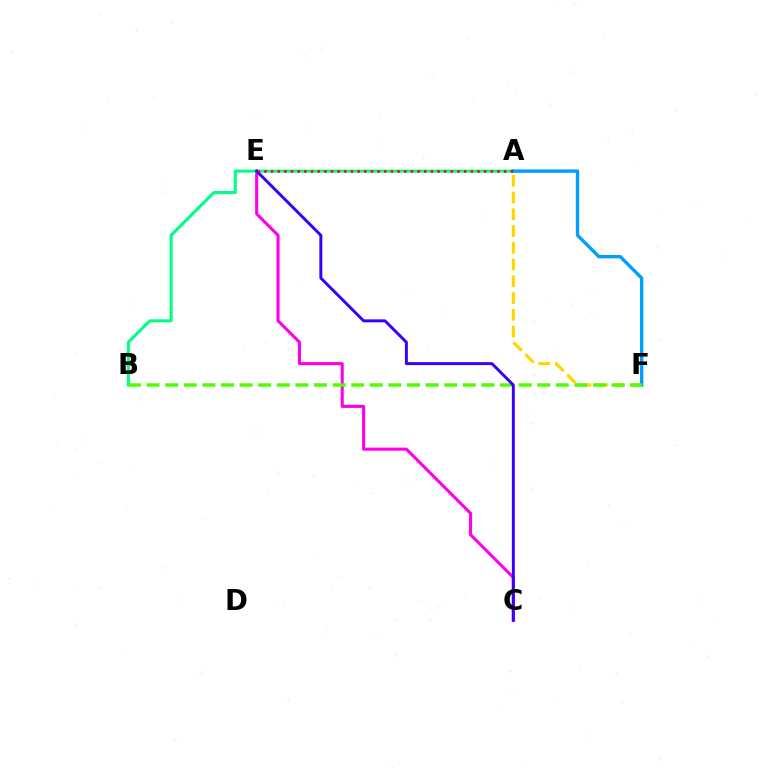{('A', 'F'): [{'color': '#ffd500', 'line_style': 'dashed', 'thickness': 2.28}, {'color': '#009eff', 'line_style': 'solid', 'thickness': 2.42}], ('C', 'E'): [{'color': '#ff00ed', 'line_style': 'solid', 'thickness': 2.21}, {'color': '#3700ff', 'line_style': 'solid', 'thickness': 2.12}], ('A', 'B'): [{'color': '#00ff86', 'line_style': 'solid', 'thickness': 2.2}], ('B', 'F'): [{'color': '#4fff00', 'line_style': 'dashed', 'thickness': 2.53}], ('A', 'E'): [{'color': '#ff0000', 'line_style': 'dotted', 'thickness': 1.81}]}